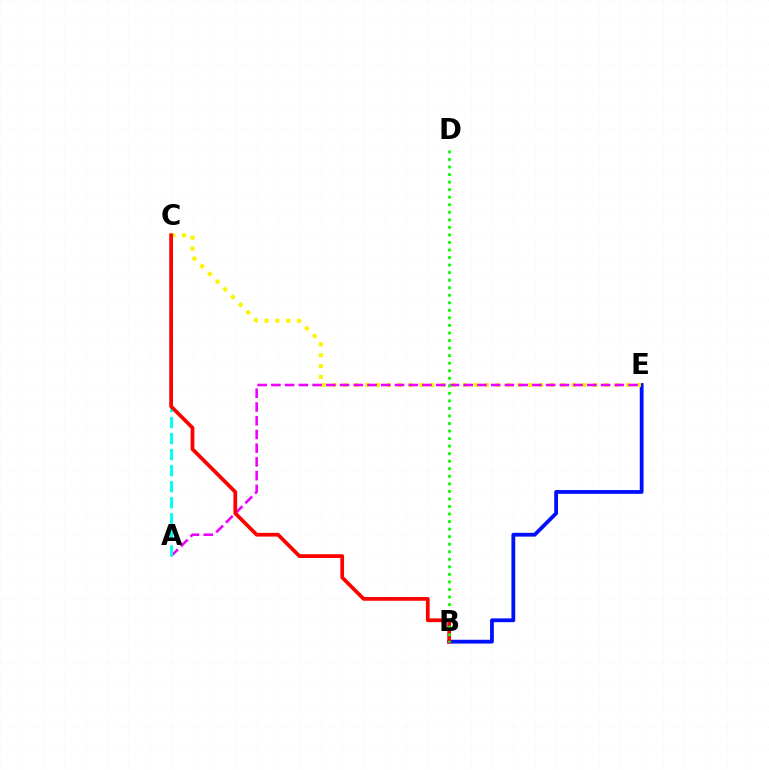{('B', 'E'): [{'color': '#0010ff', 'line_style': 'solid', 'thickness': 2.74}], ('C', 'E'): [{'color': '#fcf500', 'line_style': 'dotted', 'thickness': 2.95}], ('A', 'E'): [{'color': '#ee00ff', 'line_style': 'dashed', 'thickness': 1.87}], ('A', 'C'): [{'color': '#00fff6', 'line_style': 'dashed', 'thickness': 2.18}], ('B', 'C'): [{'color': '#ff0000', 'line_style': 'solid', 'thickness': 2.69}], ('B', 'D'): [{'color': '#08ff00', 'line_style': 'dotted', 'thickness': 2.05}]}